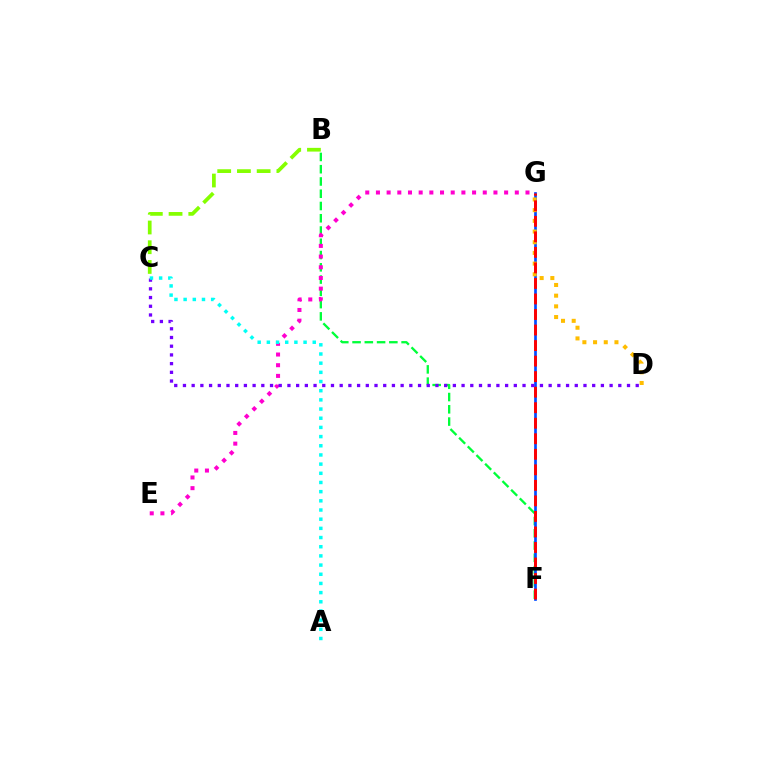{('B', 'C'): [{'color': '#84ff00', 'line_style': 'dashed', 'thickness': 2.68}], ('B', 'F'): [{'color': '#00ff39', 'line_style': 'dashed', 'thickness': 1.67}], ('F', 'G'): [{'color': '#004bff', 'line_style': 'solid', 'thickness': 1.94}, {'color': '#ff0000', 'line_style': 'dashed', 'thickness': 2.11}], ('D', 'G'): [{'color': '#ffbd00', 'line_style': 'dotted', 'thickness': 2.9}], ('E', 'G'): [{'color': '#ff00cf', 'line_style': 'dotted', 'thickness': 2.9}], ('C', 'D'): [{'color': '#7200ff', 'line_style': 'dotted', 'thickness': 2.37}], ('A', 'C'): [{'color': '#00fff6', 'line_style': 'dotted', 'thickness': 2.49}]}